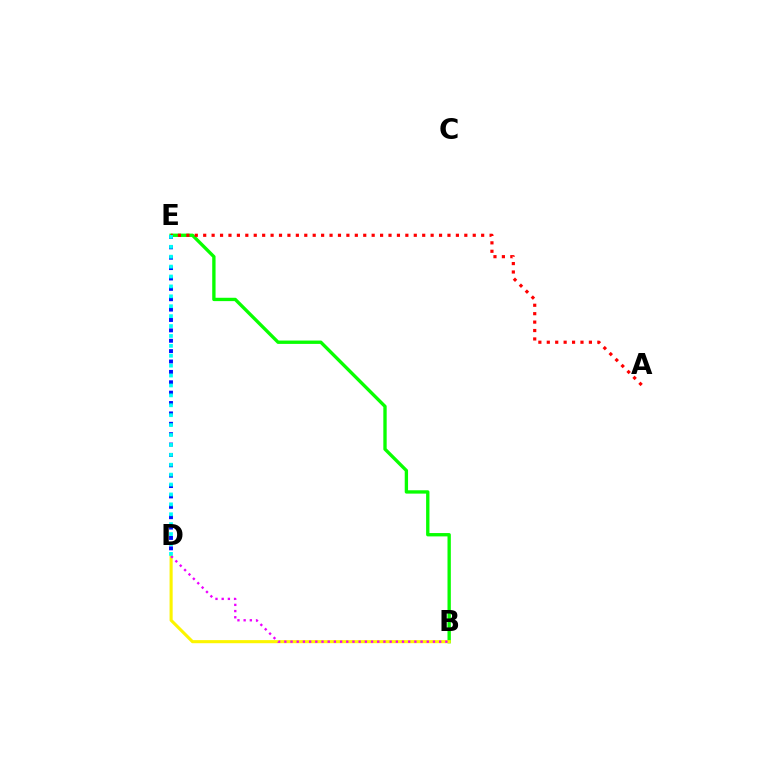{('B', 'E'): [{'color': '#08ff00', 'line_style': 'solid', 'thickness': 2.41}], ('A', 'E'): [{'color': '#ff0000', 'line_style': 'dotted', 'thickness': 2.29}], ('B', 'D'): [{'color': '#fcf500', 'line_style': 'solid', 'thickness': 2.23}, {'color': '#ee00ff', 'line_style': 'dotted', 'thickness': 1.68}], ('D', 'E'): [{'color': '#0010ff', 'line_style': 'dotted', 'thickness': 2.82}, {'color': '#00fff6', 'line_style': 'dotted', 'thickness': 2.69}]}